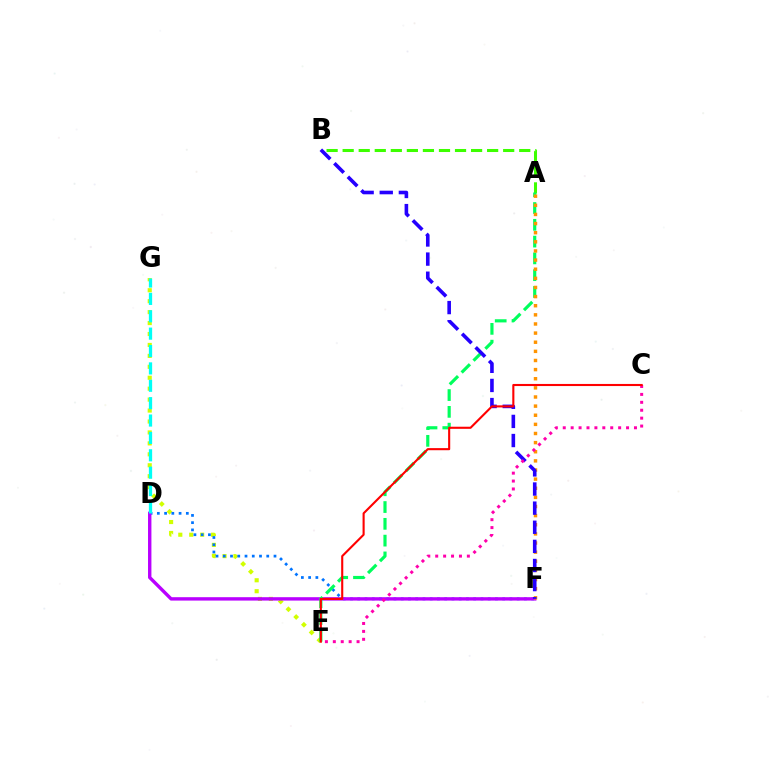{('E', 'G'): [{'color': '#d1ff00', 'line_style': 'dotted', 'thickness': 2.97}], ('A', 'B'): [{'color': '#3dff00', 'line_style': 'dashed', 'thickness': 2.18}], ('D', 'F'): [{'color': '#0074ff', 'line_style': 'dotted', 'thickness': 1.97}, {'color': '#b900ff', 'line_style': 'solid', 'thickness': 2.44}], ('A', 'E'): [{'color': '#00ff5c', 'line_style': 'dashed', 'thickness': 2.28}], ('A', 'F'): [{'color': '#ff9400', 'line_style': 'dotted', 'thickness': 2.48}], ('B', 'F'): [{'color': '#2500ff', 'line_style': 'dashed', 'thickness': 2.6}], ('D', 'G'): [{'color': '#00fff6', 'line_style': 'dashed', 'thickness': 2.36}], ('C', 'E'): [{'color': '#ff00ac', 'line_style': 'dotted', 'thickness': 2.15}, {'color': '#ff0000', 'line_style': 'solid', 'thickness': 1.51}]}